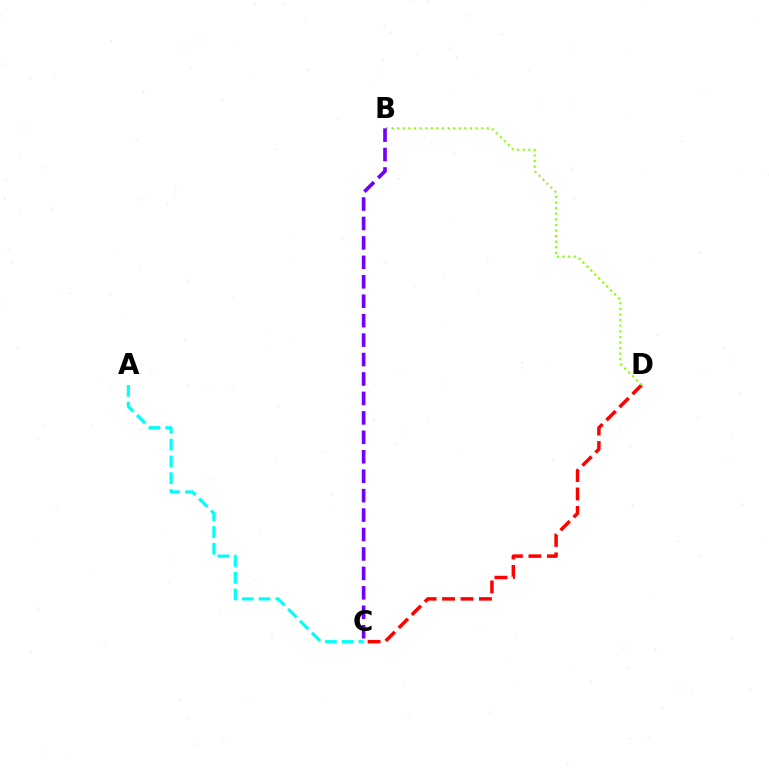{('C', 'D'): [{'color': '#ff0000', 'line_style': 'dashed', 'thickness': 2.51}], ('B', 'D'): [{'color': '#84ff00', 'line_style': 'dotted', 'thickness': 1.52}], ('B', 'C'): [{'color': '#7200ff', 'line_style': 'dashed', 'thickness': 2.64}], ('A', 'C'): [{'color': '#00fff6', 'line_style': 'dashed', 'thickness': 2.28}]}